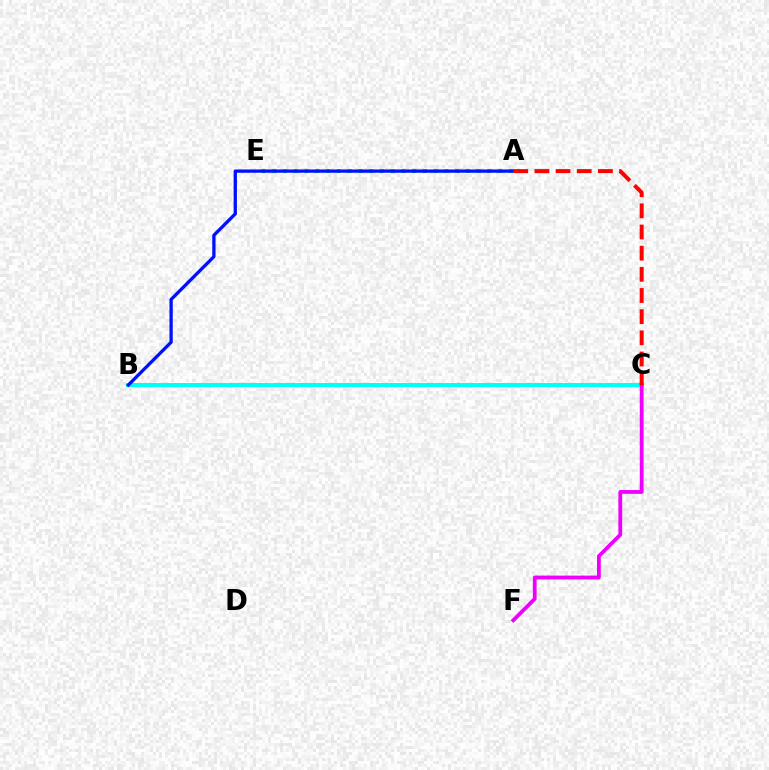{('B', 'C'): [{'color': '#fcf500', 'line_style': 'dotted', 'thickness': 2.06}, {'color': '#00fff6', 'line_style': 'solid', 'thickness': 2.88}], ('A', 'E'): [{'color': '#08ff00', 'line_style': 'dotted', 'thickness': 2.92}], ('A', 'B'): [{'color': '#0010ff', 'line_style': 'solid', 'thickness': 2.37}], ('C', 'F'): [{'color': '#ee00ff', 'line_style': 'solid', 'thickness': 2.74}], ('A', 'C'): [{'color': '#ff0000', 'line_style': 'dashed', 'thickness': 2.88}]}